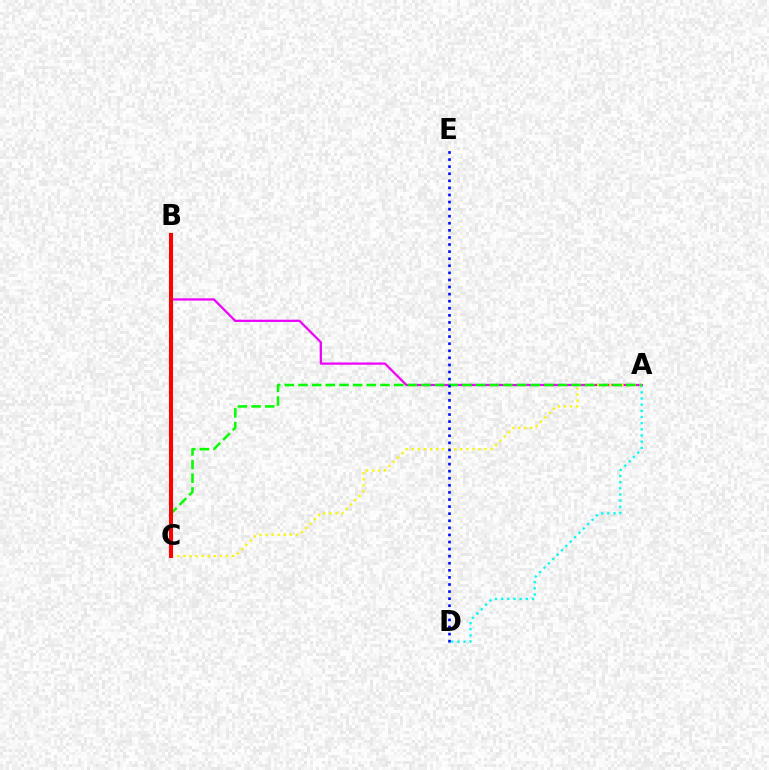{('A', 'D'): [{'color': '#00fff6', 'line_style': 'dotted', 'thickness': 1.68}], ('A', 'B'): [{'color': '#ee00ff', 'line_style': 'solid', 'thickness': 1.62}], ('A', 'C'): [{'color': '#fcf500', 'line_style': 'dotted', 'thickness': 1.65}, {'color': '#08ff00', 'line_style': 'dashed', 'thickness': 1.86}], ('D', 'E'): [{'color': '#0010ff', 'line_style': 'dotted', 'thickness': 1.92}], ('B', 'C'): [{'color': '#ff0000', 'line_style': 'solid', 'thickness': 2.93}]}